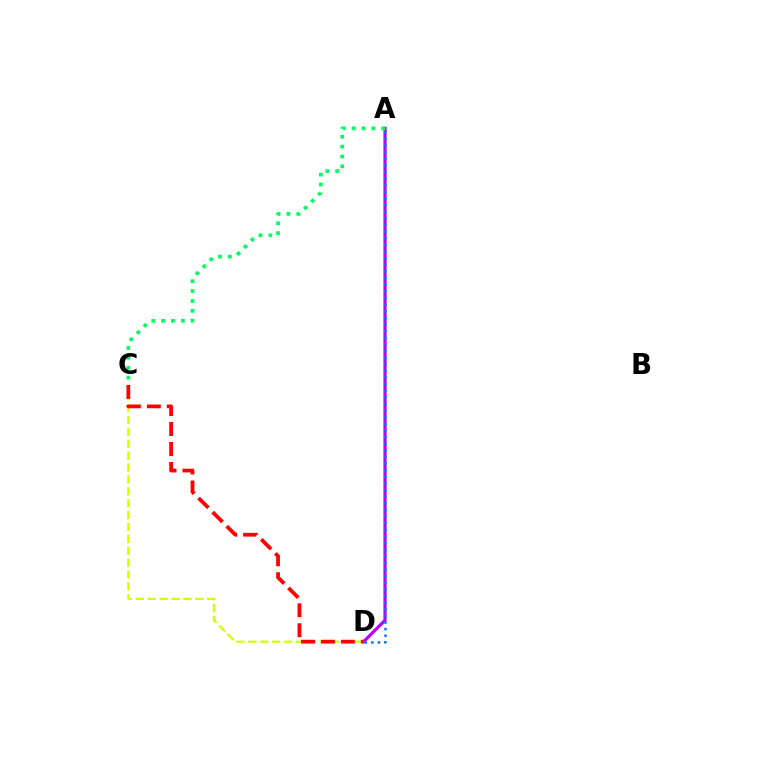{('A', 'D'): [{'color': '#b900ff', 'line_style': 'solid', 'thickness': 2.27}, {'color': '#0074ff', 'line_style': 'dotted', 'thickness': 1.8}], ('C', 'D'): [{'color': '#d1ff00', 'line_style': 'dashed', 'thickness': 1.62}, {'color': '#ff0000', 'line_style': 'dashed', 'thickness': 2.71}], ('A', 'C'): [{'color': '#00ff5c', 'line_style': 'dotted', 'thickness': 2.68}]}